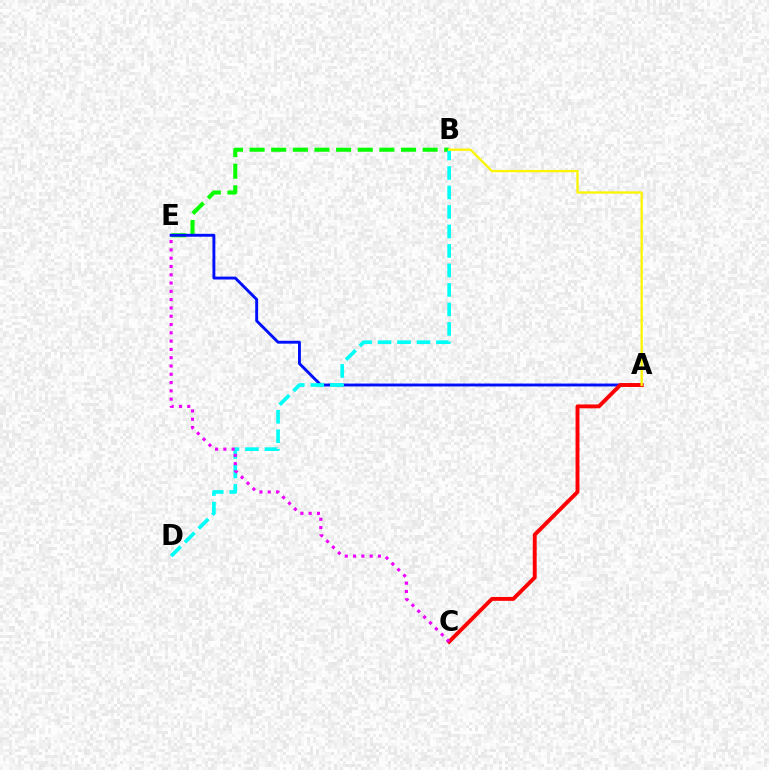{('B', 'E'): [{'color': '#08ff00', 'line_style': 'dashed', 'thickness': 2.94}], ('A', 'E'): [{'color': '#0010ff', 'line_style': 'solid', 'thickness': 2.09}], ('B', 'D'): [{'color': '#00fff6', 'line_style': 'dashed', 'thickness': 2.65}], ('A', 'C'): [{'color': '#ff0000', 'line_style': 'solid', 'thickness': 2.81}], ('C', 'E'): [{'color': '#ee00ff', 'line_style': 'dotted', 'thickness': 2.25}], ('A', 'B'): [{'color': '#fcf500', 'line_style': 'solid', 'thickness': 1.65}]}